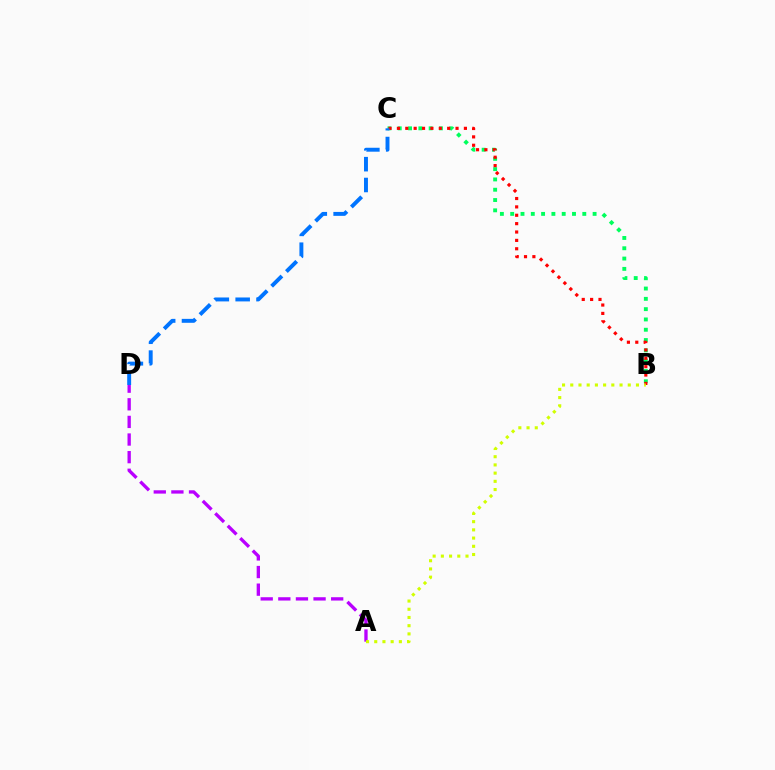{('B', 'C'): [{'color': '#00ff5c', 'line_style': 'dotted', 'thickness': 2.8}, {'color': '#ff0000', 'line_style': 'dotted', 'thickness': 2.28}], ('A', 'D'): [{'color': '#b900ff', 'line_style': 'dashed', 'thickness': 2.39}], ('A', 'B'): [{'color': '#d1ff00', 'line_style': 'dotted', 'thickness': 2.23}], ('C', 'D'): [{'color': '#0074ff', 'line_style': 'dashed', 'thickness': 2.83}]}